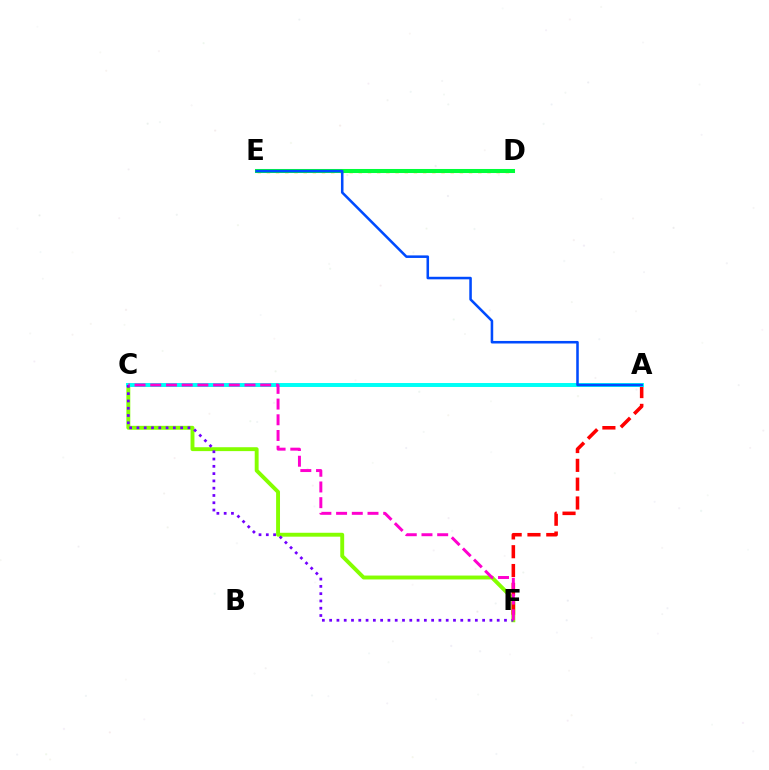{('C', 'F'): [{'color': '#84ff00', 'line_style': 'solid', 'thickness': 2.8}, {'color': '#7200ff', 'line_style': 'dotted', 'thickness': 1.98}, {'color': '#ff00cf', 'line_style': 'dashed', 'thickness': 2.13}], ('D', 'E'): [{'color': '#ffbd00', 'line_style': 'dotted', 'thickness': 2.5}, {'color': '#00ff39', 'line_style': 'solid', 'thickness': 2.91}], ('A', 'F'): [{'color': '#ff0000', 'line_style': 'dashed', 'thickness': 2.56}], ('A', 'C'): [{'color': '#00fff6', 'line_style': 'solid', 'thickness': 2.85}], ('A', 'E'): [{'color': '#004bff', 'line_style': 'solid', 'thickness': 1.83}]}